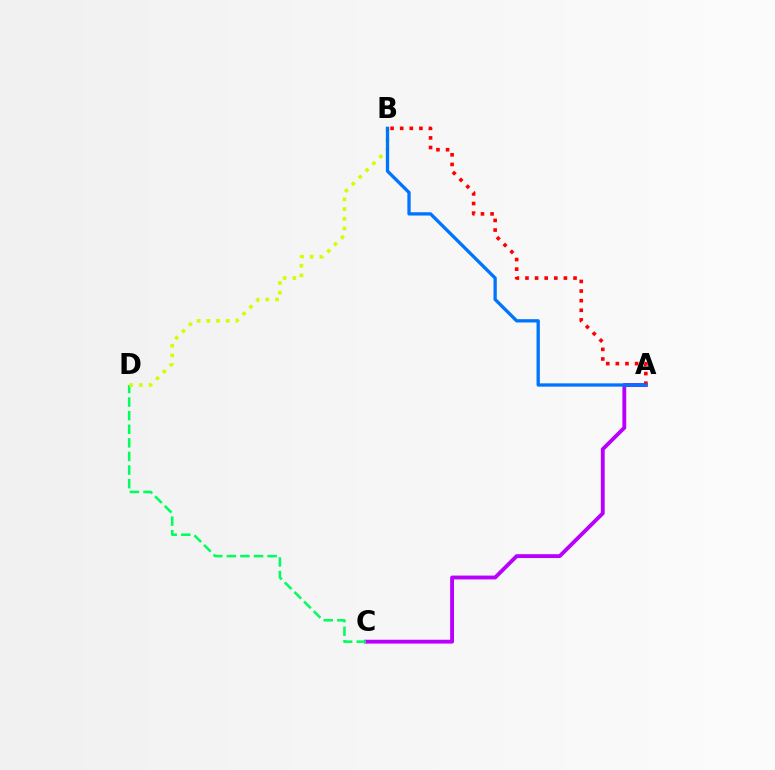{('A', 'C'): [{'color': '#b900ff', 'line_style': 'solid', 'thickness': 2.77}], ('C', 'D'): [{'color': '#00ff5c', 'line_style': 'dashed', 'thickness': 1.85}], ('B', 'D'): [{'color': '#d1ff00', 'line_style': 'dotted', 'thickness': 2.63}], ('A', 'B'): [{'color': '#ff0000', 'line_style': 'dotted', 'thickness': 2.61}, {'color': '#0074ff', 'line_style': 'solid', 'thickness': 2.38}]}